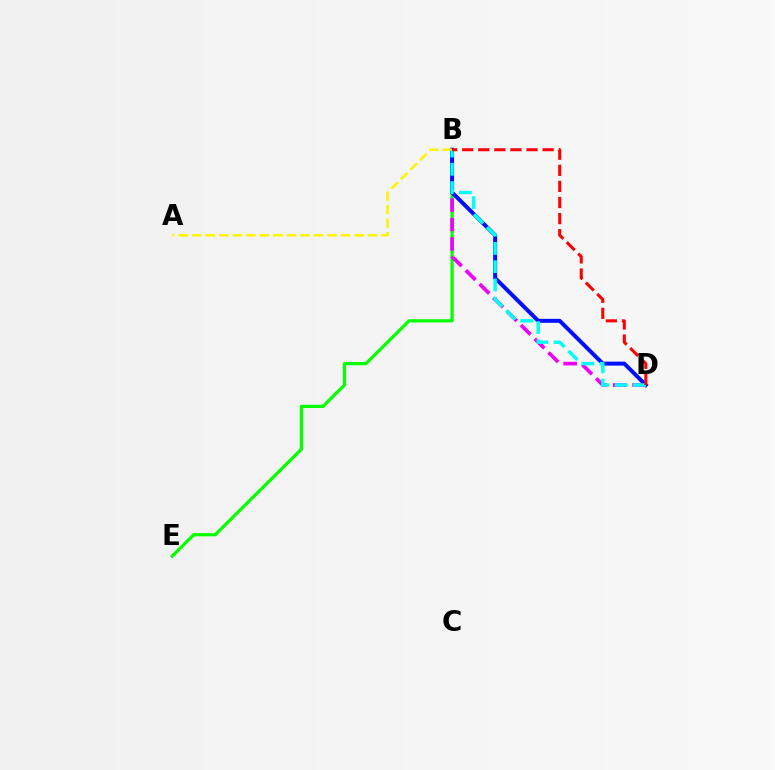{('B', 'E'): [{'color': '#08ff00', 'line_style': 'solid', 'thickness': 2.33}], ('B', 'D'): [{'color': '#ee00ff', 'line_style': 'dashed', 'thickness': 2.64}, {'color': '#0010ff', 'line_style': 'solid', 'thickness': 2.87}, {'color': '#00fff6', 'line_style': 'dashed', 'thickness': 2.48}, {'color': '#ff0000', 'line_style': 'dashed', 'thickness': 2.19}], ('A', 'B'): [{'color': '#fcf500', 'line_style': 'dashed', 'thickness': 1.84}]}